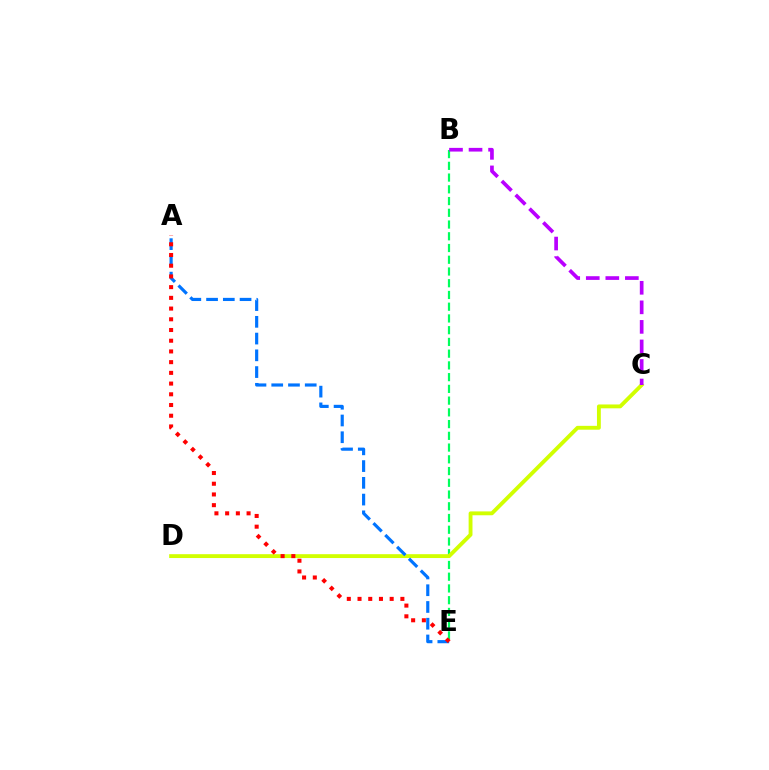{('B', 'E'): [{'color': '#00ff5c', 'line_style': 'dashed', 'thickness': 1.59}], ('C', 'D'): [{'color': '#d1ff00', 'line_style': 'solid', 'thickness': 2.78}], ('A', 'E'): [{'color': '#0074ff', 'line_style': 'dashed', 'thickness': 2.28}, {'color': '#ff0000', 'line_style': 'dotted', 'thickness': 2.91}], ('B', 'C'): [{'color': '#b900ff', 'line_style': 'dashed', 'thickness': 2.66}]}